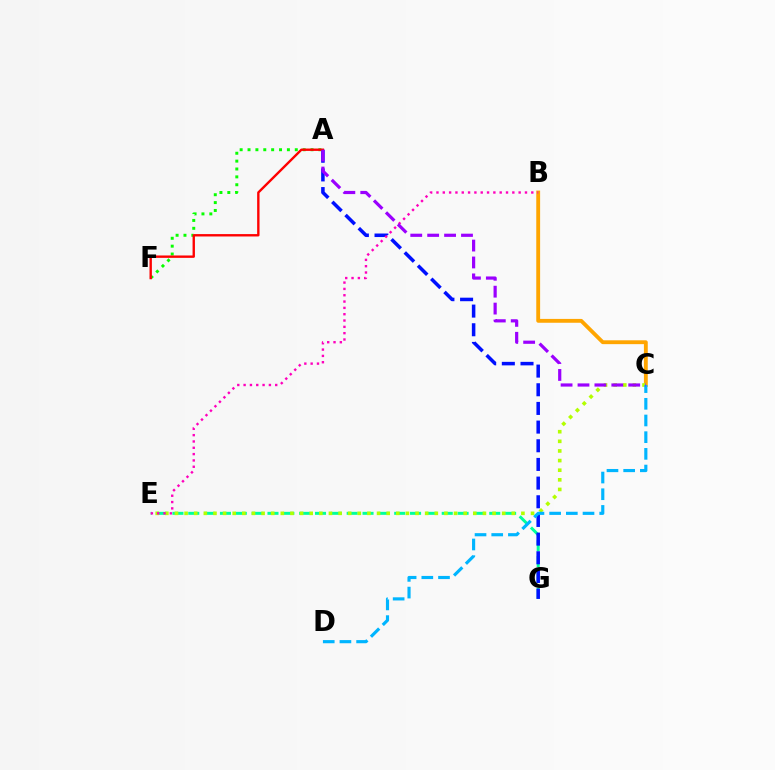{('B', 'C'): [{'color': '#ffa500', 'line_style': 'solid', 'thickness': 2.77}], ('E', 'G'): [{'color': '#00ff9d', 'line_style': 'dashed', 'thickness': 2.15}], ('C', 'E'): [{'color': '#b3ff00', 'line_style': 'dotted', 'thickness': 2.61}], ('A', 'G'): [{'color': '#0010ff', 'line_style': 'dashed', 'thickness': 2.54}], ('A', 'F'): [{'color': '#08ff00', 'line_style': 'dotted', 'thickness': 2.14}, {'color': '#ff0000', 'line_style': 'solid', 'thickness': 1.71}], ('B', 'E'): [{'color': '#ff00bd', 'line_style': 'dotted', 'thickness': 1.72}], ('C', 'D'): [{'color': '#00b5ff', 'line_style': 'dashed', 'thickness': 2.27}], ('A', 'C'): [{'color': '#9b00ff', 'line_style': 'dashed', 'thickness': 2.3}]}